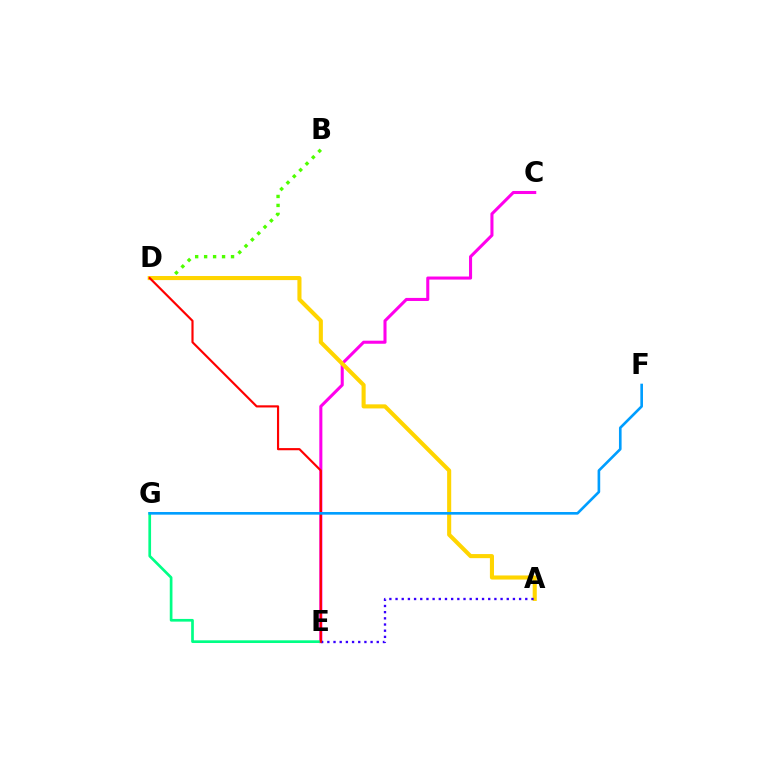{('C', 'E'): [{'color': '#ff00ed', 'line_style': 'solid', 'thickness': 2.2}], ('E', 'G'): [{'color': '#00ff86', 'line_style': 'solid', 'thickness': 1.94}], ('B', 'D'): [{'color': '#4fff00', 'line_style': 'dotted', 'thickness': 2.44}], ('A', 'D'): [{'color': '#ffd500', 'line_style': 'solid', 'thickness': 2.94}], ('A', 'E'): [{'color': '#3700ff', 'line_style': 'dotted', 'thickness': 1.68}], ('D', 'E'): [{'color': '#ff0000', 'line_style': 'solid', 'thickness': 1.56}], ('F', 'G'): [{'color': '#009eff', 'line_style': 'solid', 'thickness': 1.9}]}